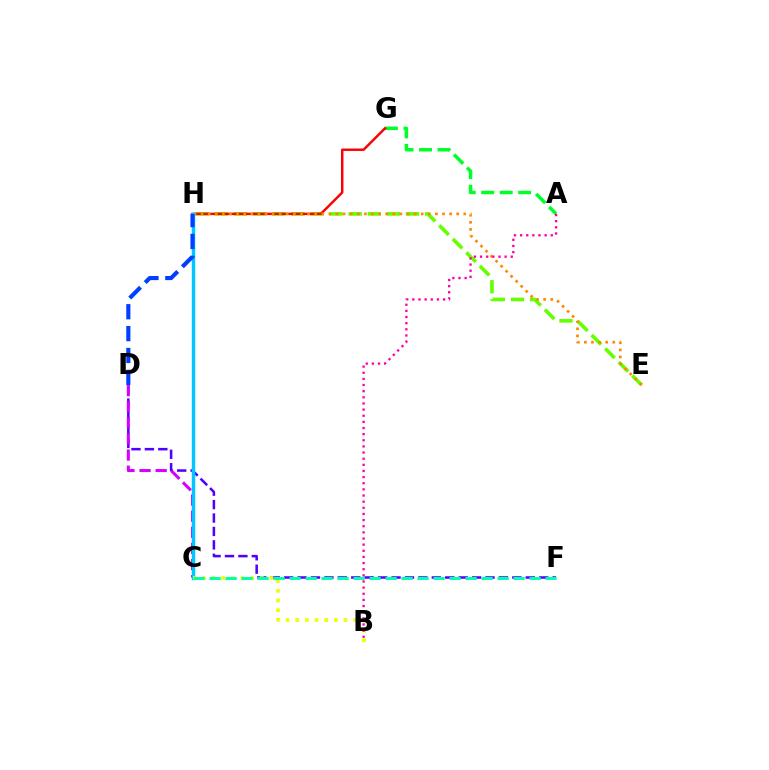{('D', 'F'): [{'color': '#4f00ff', 'line_style': 'dashed', 'thickness': 1.82}], ('C', 'D'): [{'color': '#d600ff', 'line_style': 'dashed', 'thickness': 2.19}], ('E', 'H'): [{'color': '#66ff00', 'line_style': 'dashed', 'thickness': 2.6}, {'color': '#ff8800', 'line_style': 'dotted', 'thickness': 1.93}], ('A', 'G'): [{'color': '#00ff27', 'line_style': 'dashed', 'thickness': 2.51}], ('G', 'H'): [{'color': '#ff0000', 'line_style': 'solid', 'thickness': 1.75}], ('C', 'H'): [{'color': '#00c7ff', 'line_style': 'solid', 'thickness': 2.46}], ('B', 'C'): [{'color': '#eeff00', 'line_style': 'dotted', 'thickness': 2.63}], ('C', 'F'): [{'color': '#00ffaf', 'line_style': 'dashed', 'thickness': 2.17}], ('D', 'H'): [{'color': '#003fff', 'line_style': 'dashed', 'thickness': 2.97}], ('A', 'B'): [{'color': '#ff00a0', 'line_style': 'dotted', 'thickness': 1.67}]}